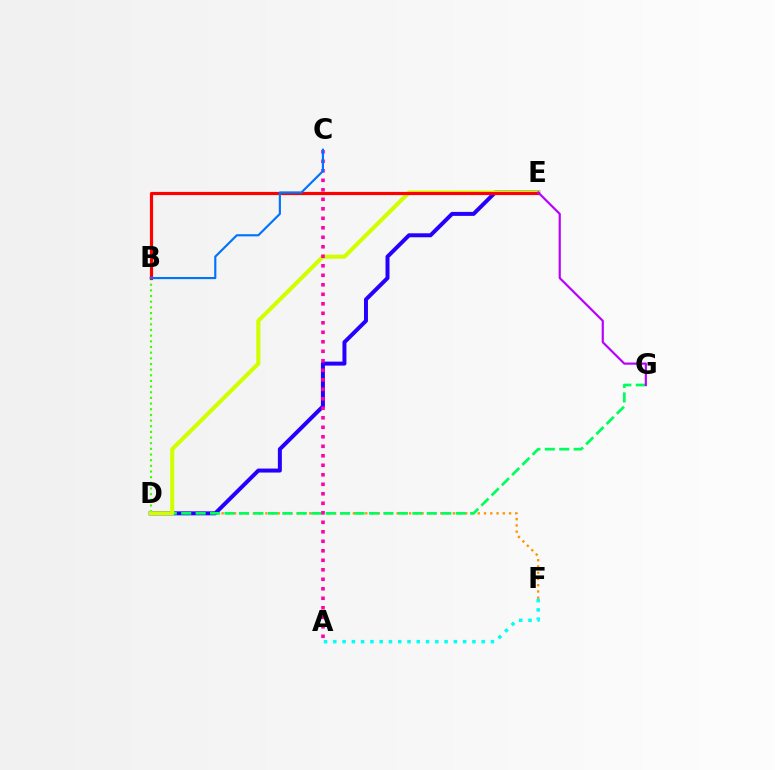{('D', 'F'): [{'color': '#ff9400', 'line_style': 'dotted', 'thickness': 1.7}], ('D', 'E'): [{'color': '#2500ff', 'line_style': 'solid', 'thickness': 2.87}, {'color': '#d1ff00', 'line_style': 'solid', 'thickness': 2.94}], ('B', 'D'): [{'color': '#3dff00', 'line_style': 'dotted', 'thickness': 1.54}], ('D', 'G'): [{'color': '#00ff5c', 'line_style': 'dashed', 'thickness': 1.96}], ('A', 'F'): [{'color': '#00fff6', 'line_style': 'dotted', 'thickness': 2.52}], ('A', 'C'): [{'color': '#ff00ac', 'line_style': 'dotted', 'thickness': 2.58}], ('B', 'E'): [{'color': '#ff0000', 'line_style': 'solid', 'thickness': 2.29}], ('B', 'C'): [{'color': '#0074ff', 'line_style': 'solid', 'thickness': 1.56}], ('E', 'G'): [{'color': '#b900ff', 'line_style': 'solid', 'thickness': 1.57}]}